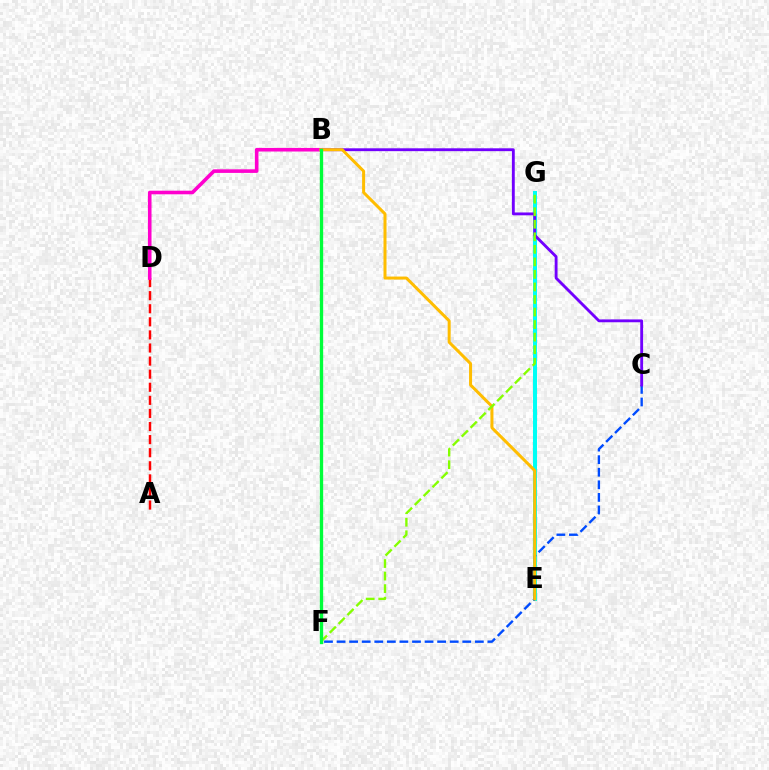{('E', 'G'): [{'color': '#00fff6', 'line_style': 'solid', 'thickness': 2.9}], ('C', 'F'): [{'color': '#004bff', 'line_style': 'dashed', 'thickness': 1.71}], ('A', 'D'): [{'color': '#ff0000', 'line_style': 'dashed', 'thickness': 1.78}], ('B', 'D'): [{'color': '#ff00cf', 'line_style': 'solid', 'thickness': 2.58}], ('B', 'C'): [{'color': '#7200ff', 'line_style': 'solid', 'thickness': 2.05}], ('B', 'E'): [{'color': '#ffbd00', 'line_style': 'solid', 'thickness': 2.17}], ('F', 'G'): [{'color': '#84ff00', 'line_style': 'dashed', 'thickness': 1.7}], ('B', 'F'): [{'color': '#00ff39', 'line_style': 'solid', 'thickness': 2.39}]}